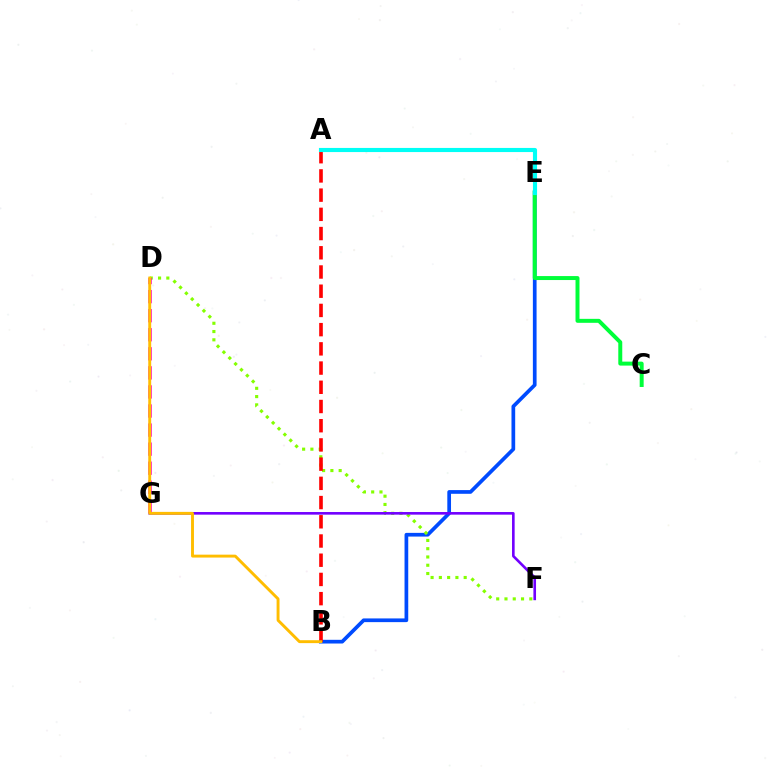{('B', 'E'): [{'color': '#004bff', 'line_style': 'solid', 'thickness': 2.67}], ('D', 'F'): [{'color': '#84ff00', 'line_style': 'dotted', 'thickness': 2.25}], ('F', 'G'): [{'color': '#7200ff', 'line_style': 'solid', 'thickness': 1.89}], ('C', 'E'): [{'color': '#00ff39', 'line_style': 'solid', 'thickness': 2.86}], ('A', 'B'): [{'color': '#ff0000', 'line_style': 'dashed', 'thickness': 2.61}], ('D', 'G'): [{'color': '#ff00cf', 'line_style': 'dashed', 'thickness': 2.59}], ('A', 'E'): [{'color': '#00fff6', 'line_style': 'solid', 'thickness': 2.97}], ('B', 'D'): [{'color': '#ffbd00', 'line_style': 'solid', 'thickness': 2.09}]}